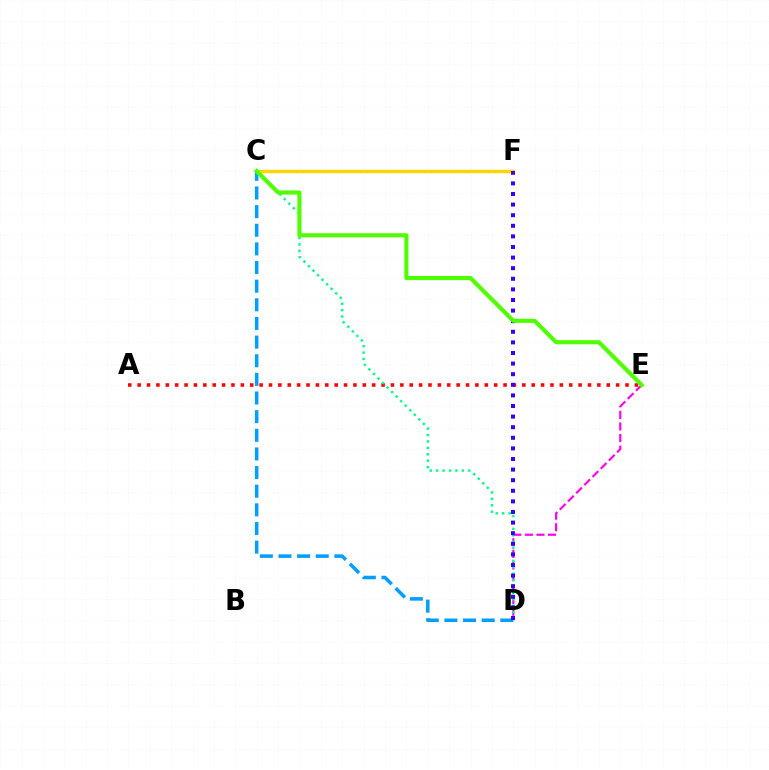{('D', 'E'): [{'color': '#ff00ed', 'line_style': 'dashed', 'thickness': 1.57}], ('C', 'F'): [{'color': '#ffd500', 'line_style': 'solid', 'thickness': 2.46}], ('A', 'E'): [{'color': '#ff0000', 'line_style': 'dotted', 'thickness': 2.55}], ('C', 'D'): [{'color': '#009eff', 'line_style': 'dashed', 'thickness': 2.53}, {'color': '#00ff86', 'line_style': 'dotted', 'thickness': 1.74}], ('D', 'F'): [{'color': '#3700ff', 'line_style': 'dotted', 'thickness': 2.88}], ('C', 'E'): [{'color': '#4fff00', 'line_style': 'solid', 'thickness': 2.95}]}